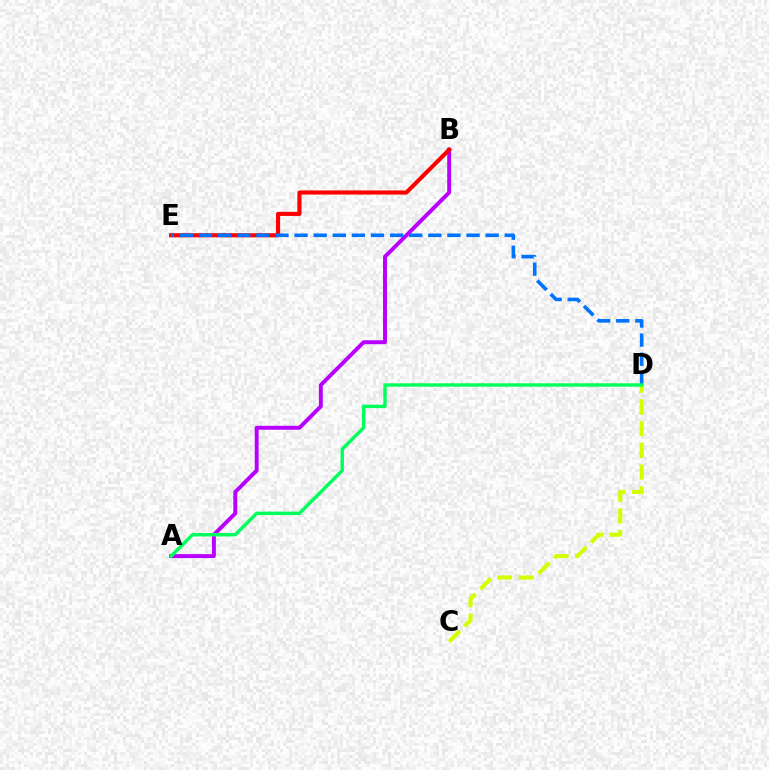{('A', 'B'): [{'color': '#b900ff', 'line_style': 'solid', 'thickness': 2.83}], ('B', 'E'): [{'color': '#ff0000', 'line_style': 'solid', 'thickness': 2.96}], ('D', 'E'): [{'color': '#0074ff', 'line_style': 'dashed', 'thickness': 2.6}], ('C', 'D'): [{'color': '#d1ff00', 'line_style': 'dashed', 'thickness': 2.95}], ('A', 'D'): [{'color': '#00ff5c', 'line_style': 'solid', 'thickness': 2.47}]}